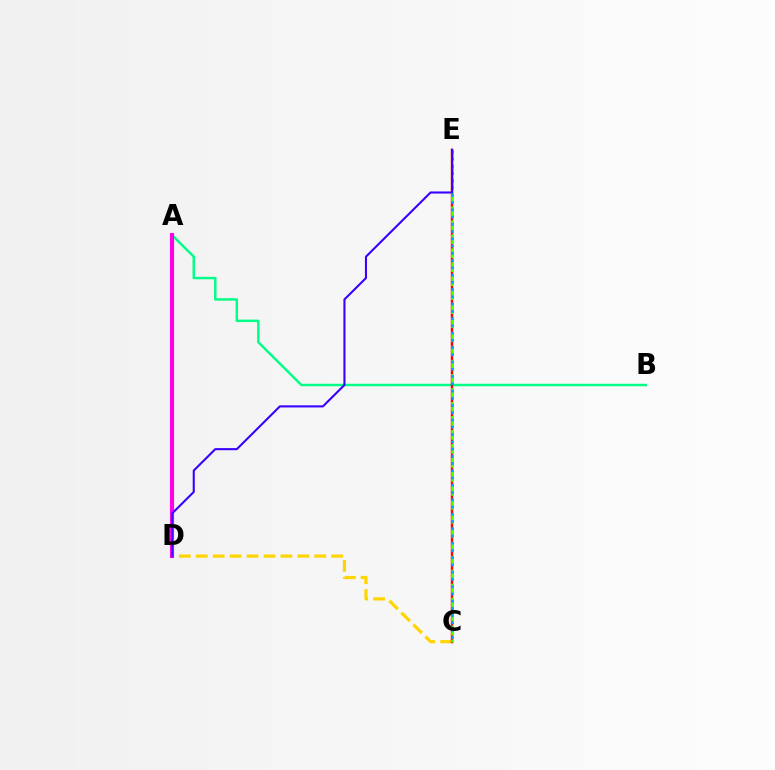{('A', 'B'): [{'color': '#00ff86', 'line_style': 'solid', 'thickness': 1.76}], ('C', 'D'): [{'color': '#ffd500', 'line_style': 'dashed', 'thickness': 2.3}], ('C', 'E'): [{'color': '#ff0000', 'line_style': 'solid', 'thickness': 1.75}, {'color': '#4fff00', 'line_style': 'dashed', 'thickness': 1.9}, {'color': '#009eff', 'line_style': 'dotted', 'thickness': 1.97}], ('A', 'D'): [{'color': '#ff00ed', 'line_style': 'solid', 'thickness': 2.96}], ('D', 'E'): [{'color': '#3700ff', 'line_style': 'solid', 'thickness': 1.5}]}